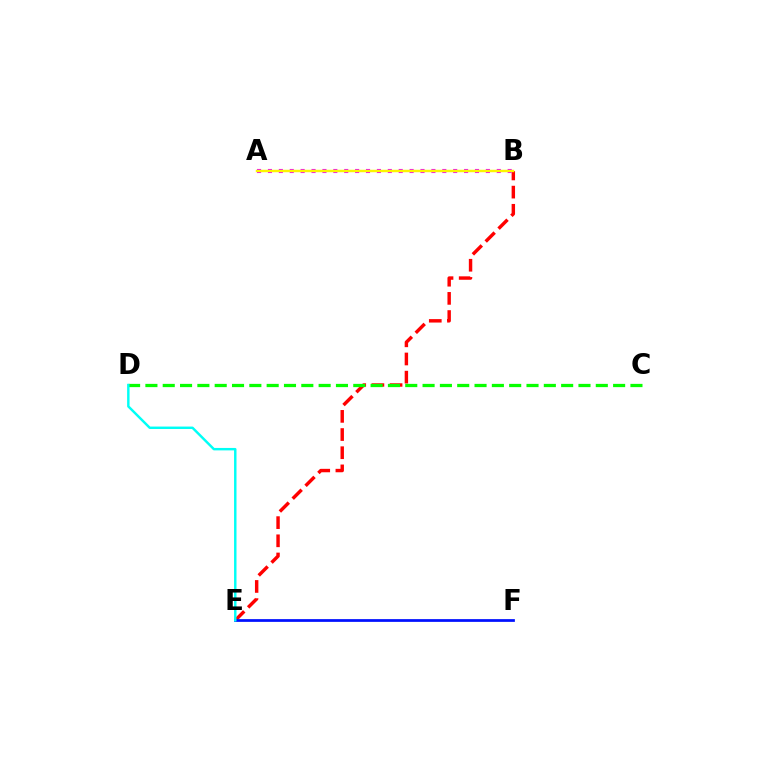{('B', 'E'): [{'color': '#ff0000', 'line_style': 'dashed', 'thickness': 2.47}], ('C', 'D'): [{'color': '#08ff00', 'line_style': 'dashed', 'thickness': 2.35}], ('E', 'F'): [{'color': '#0010ff', 'line_style': 'solid', 'thickness': 1.97}], ('A', 'B'): [{'color': '#ee00ff', 'line_style': 'dotted', 'thickness': 2.96}, {'color': '#fcf500', 'line_style': 'solid', 'thickness': 1.76}], ('D', 'E'): [{'color': '#00fff6', 'line_style': 'solid', 'thickness': 1.76}]}